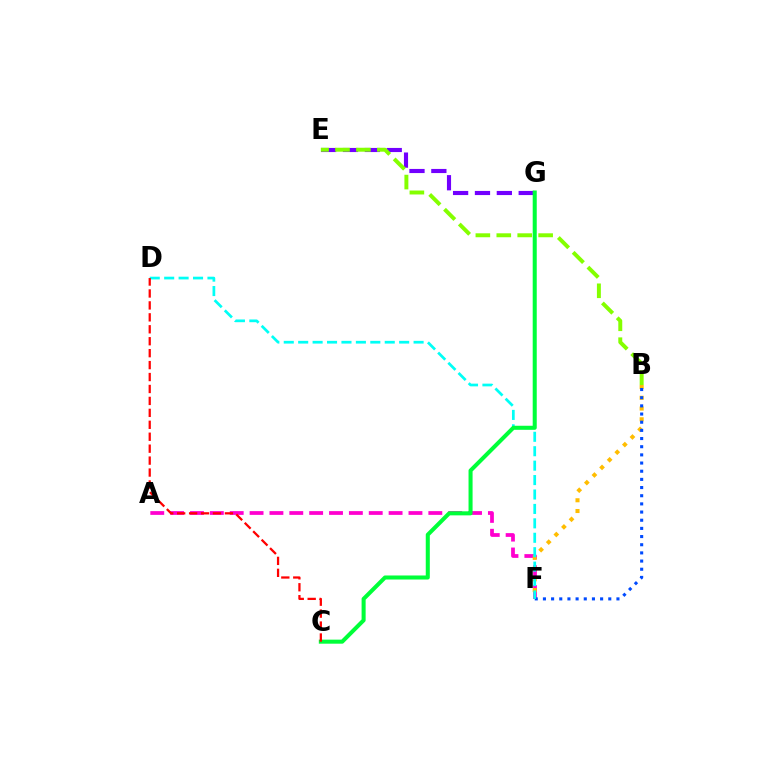{('E', 'G'): [{'color': '#7200ff', 'line_style': 'dashed', 'thickness': 2.97}], ('A', 'F'): [{'color': '#ff00cf', 'line_style': 'dashed', 'thickness': 2.7}], ('B', 'E'): [{'color': '#84ff00', 'line_style': 'dashed', 'thickness': 2.84}], ('B', 'F'): [{'color': '#ffbd00', 'line_style': 'dotted', 'thickness': 2.92}, {'color': '#004bff', 'line_style': 'dotted', 'thickness': 2.22}], ('D', 'F'): [{'color': '#00fff6', 'line_style': 'dashed', 'thickness': 1.96}], ('C', 'G'): [{'color': '#00ff39', 'line_style': 'solid', 'thickness': 2.91}], ('C', 'D'): [{'color': '#ff0000', 'line_style': 'dashed', 'thickness': 1.62}]}